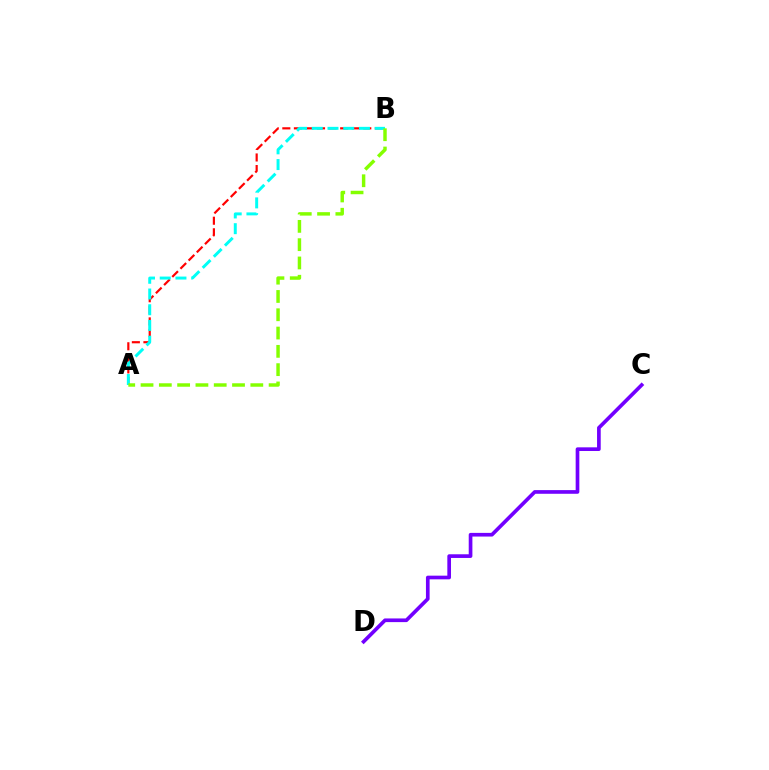{('A', 'B'): [{'color': '#ff0000', 'line_style': 'dashed', 'thickness': 1.57}, {'color': '#00fff6', 'line_style': 'dashed', 'thickness': 2.14}, {'color': '#84ff00', 'line_style': 'dashed', 'thickness': 2.49}], ('C', 'D'): [{'color': '#7200ff', 'line_style': 'solid', 'thickness': 2.64}]}